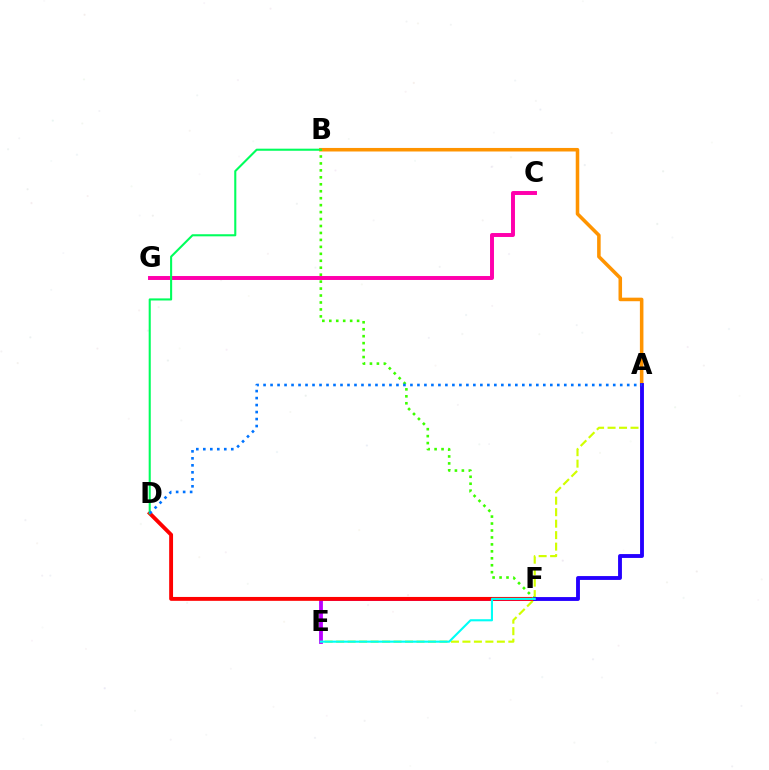{('E', 'F'): [{'color': '#b900ff', 'line_style': 'solid', 'thickness': 2.74}, {'color': '#00fff6', 'line_style': 'solid', 'thickness': 1.52}], ('A', 'B'): [{'color': '#ff9400', 'line_style': 'solid', 'thickness': 2.55}], ('A', 'E'): [{'color': '#d1ff00', 'line_style': 'dashed', 'thickness': 1.56}], ('D', 'F'): [{'color': '#ff0000', 'line_style': 'solid', 'thickness': 2.79}], ('C', 'G'): [{'color': '#ff00ac', 'line_style': 'solid', 'thickness': 2.84}], ('B', 'D'): [{'color': '#00ff5c', 'line_style': 'solid', 'thickness': 1.5}], ('B', 'F'): [{'color': '#3dff00', 'line_style': 'dotted', 'thickness': 1.89}], ('A', 'F'): [{'color': '#2500ff', 'line_style': 'solid', 'thickness': 2.78}], ('A', 'D'): [{'color': '#0074ff', 'line_style': 'dotted', 'thickness': 1.9}]}